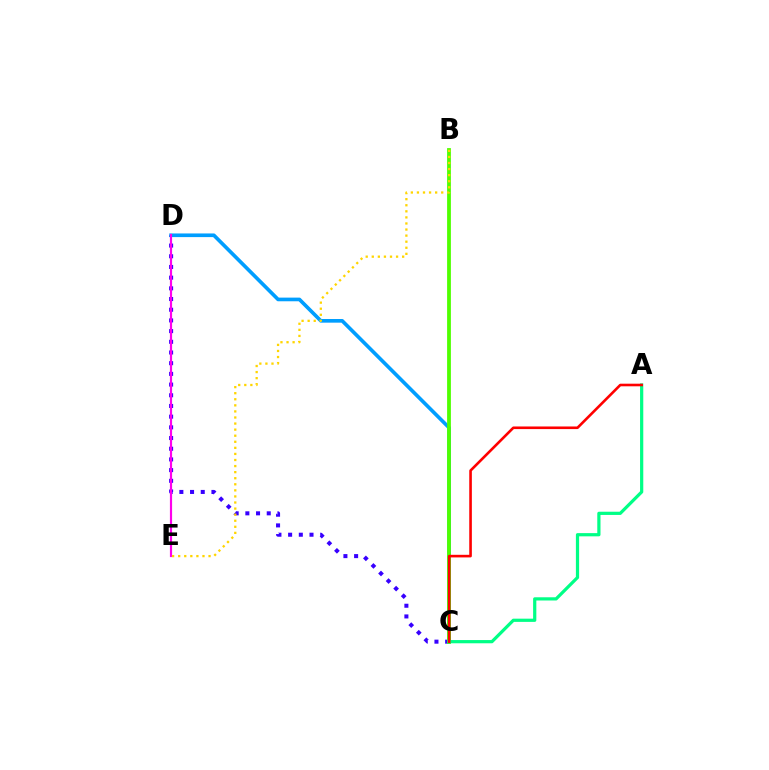{('C', 'D'): [{'color': '#3700ff', 'line_style': 'dotted', 'thickness': 2.91}, {'color': '#009eff', 'line_style': 'solid', 'thickness': 2.63}], ('D', 'E'): [{'color': '#ff00ed', 'line_style': 'solid', 'thickness': 1.57}], ('B', 'C'): [{'color': '#4fff00', 'line_style': 'solid', 'thickness': 2.73}], ('A', 'C'): [{'color': '#00ff86', 'line_style': 'solid', 'thickness': 2.32}, {'color': '#ff0000', 'line_style': 'solid', 'thickness': 1.88}], ('B', 'E'): [{'color': '#ffd500', 'line_style': 'dotted', 'thickness': 1.65}]}